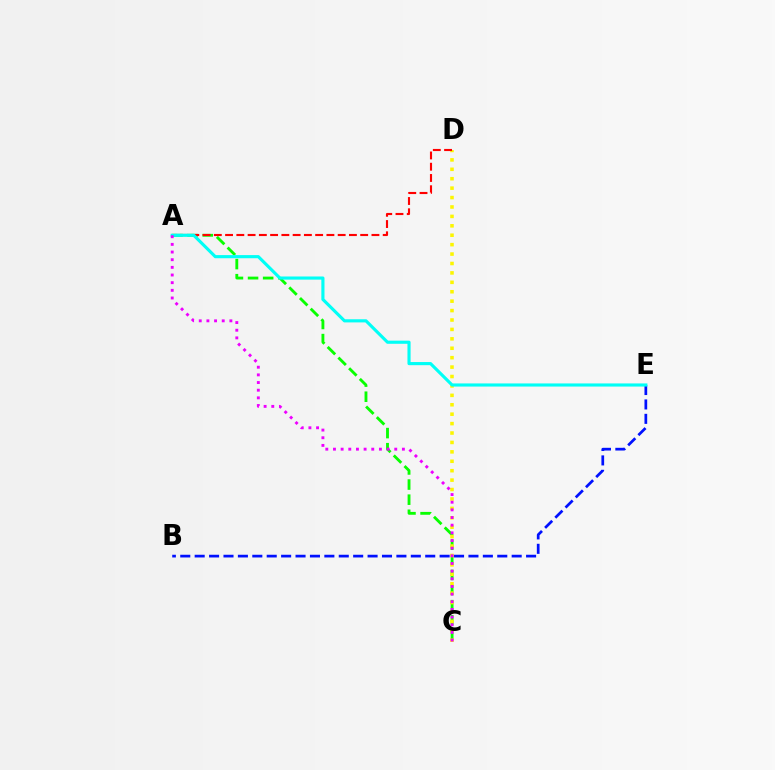{('B', 'E'): [{'color': '#0010ff', 'line_style': 'dashed', 'thickness': 1.96}], ('A', 'C'): [{'color': '#08ff00', 'line_style': 'dashed', 'thickness': 2.05}, {'color': '#ee00ff', 'line_style': 'dotted', 'thickness': 2.08}], ('C', 'D'): [{'color': '#fcf500', 'line_style': 'dotted', 'thickness': 2.56}], ('A', 'D'): [{'color': '#ff0000', 'line_style': 'dashed', 'thickness': 1.53}], ('A', 'E'): [{'color': '#00fff6', 'line_style': 'solid', 'thickness': 2.26}]}